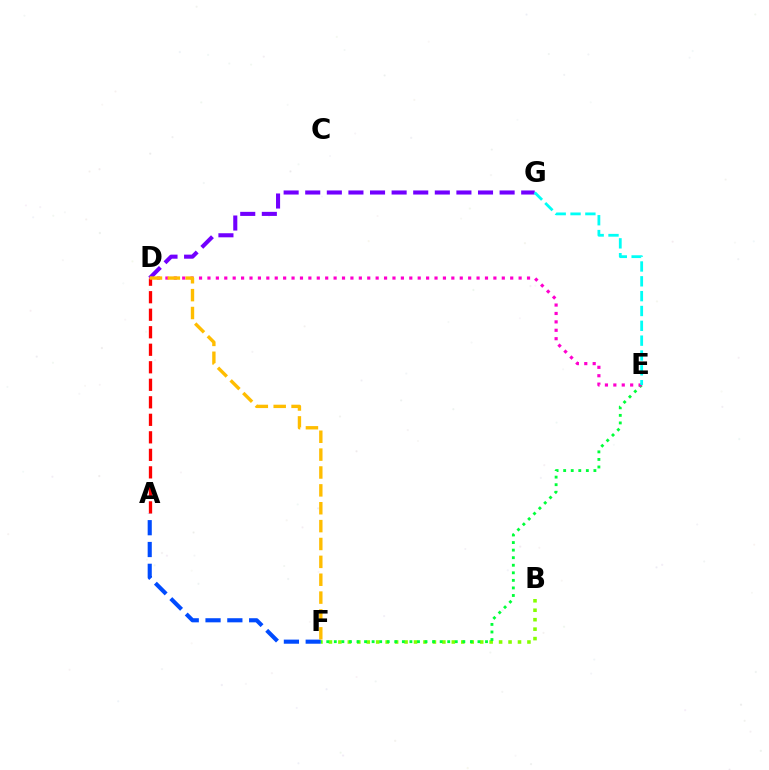{('B', 'F'): [{'color': '#84ff00', 'line_style': 'dotted', 'thickness': 2.57}], ('A', 'F'): [{'color': '#004bff', 'line_style': 'dashed', 'thickness': 2.96}], ('E', 'F'): [{'color': '#00ff39', 'line_style': 'dotted', 'thickness': 2.05}], ('D', 'G'): [{'color': '#7200ff', 'line_style': 'dashed', 'thickness': 2.93}], ('D', 'E'): [{'color': '#ff00cf', 'line_style': 'dotted', 'thickness': 2.28}], ('A', 'D'): [{'color': '#ff0000', 'line_style': 'dashed', 'thickness': 2.38}], ('D', 'F'): [{'color': '#ffbd00', 'line_style': 'dashed', 'thickness': 2.43}], ('E', 'G'): [{'color': '#00fff6', 'line_style': 'dashed', 'thickness': 2.02}]}